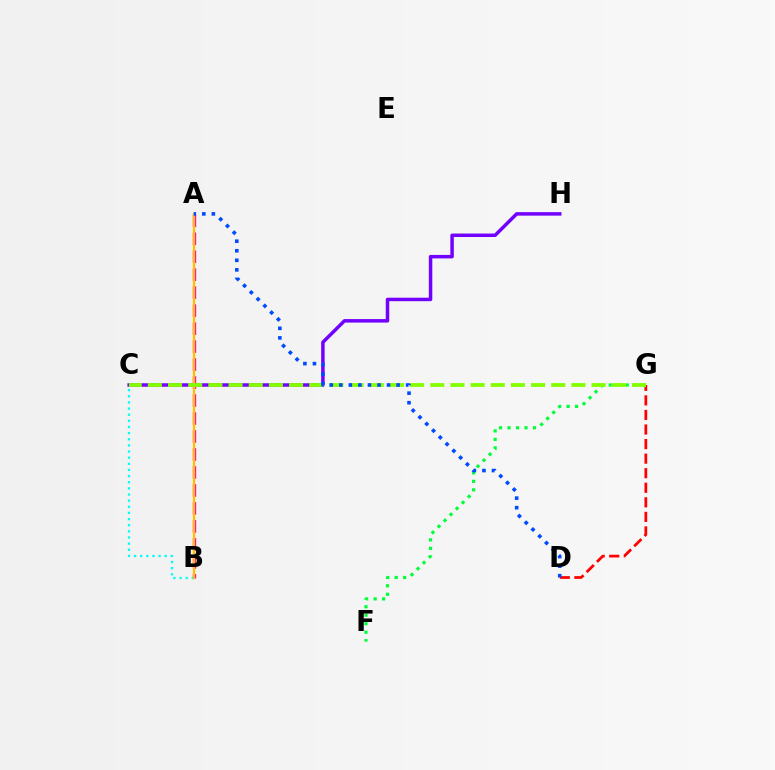{('C', 'H'): [{'color': '#7200ff', 'line_style': 'solid', 'thickness': 2.51}], ('D', 'G'): [{'color': '#ff0000', 'line_style': 'dashed', 'thickness': 1.98}], ('A', 'B'): [{'color': '#ff00cf', 'line_style': 'dashed', 'thickness': 2.44}, {'color': '#ffbd00', 'line_style': 'solid', 'thickness': 1.63}], ('B', 'C'): [{'color': '#00fff6', 'line_style': 'dotted', 'thickness': 1.67}], ('F', 'G'): [{'color': '#00ff39', 'line_style': 'dotted', 'thickness': 2.31}], ('C', 'G'): [{'color': '#84ff00', 'line_style': 'dashed', 'thickness': 2.74}], ('A', 'D'): [{'color': '#004bff', 'line_style': 'dotted', 'thickness': 2.59}]}